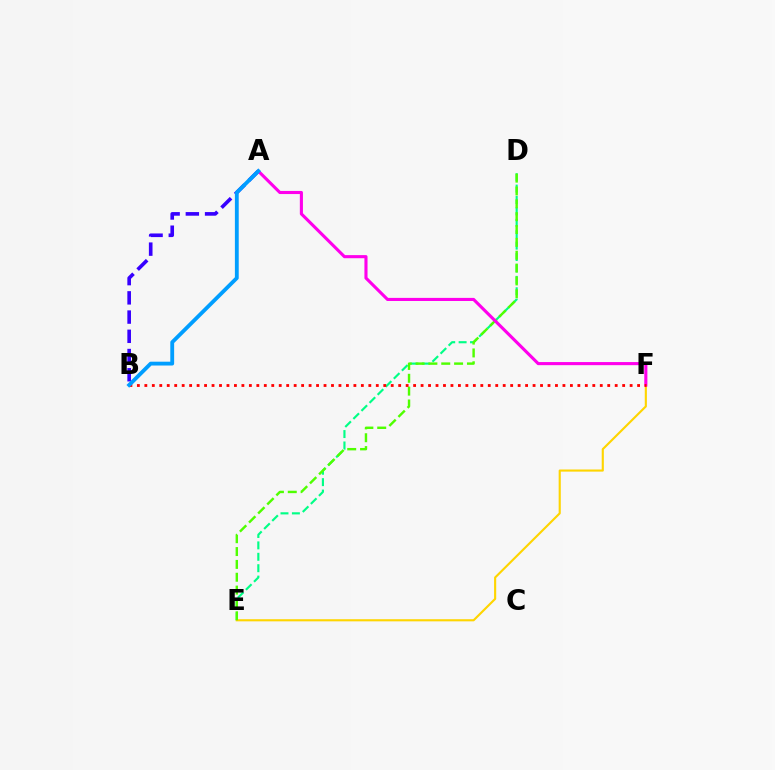{('D', 'E'): [{'color': '#00ff86', 'line_style': 'dashed', 'thickness': 1.55}, {'color': '#4fff00', 'line_style': 'dashed', 'thickness': 1.75}], ('E', 'F'): [{'color': '#ffd500', 'line_style': 'solid', 'thickness': 1.53}], ('A', 'B'): [{'color': '#3700ff', 'line_style': 'dashed', 'thickness': 2.61}, {'color': '#009eff', 'line_style': 'solid', 'thickness': 2.76}], ('A', 'F'): [{'color': '#ff00ed', 'line_style': 'solid', 'thickness': 2.24}], ('B', 'F'): [{'color': '#ff0000', 'line_style': 'dotted', 'thickness': 2.03}]}